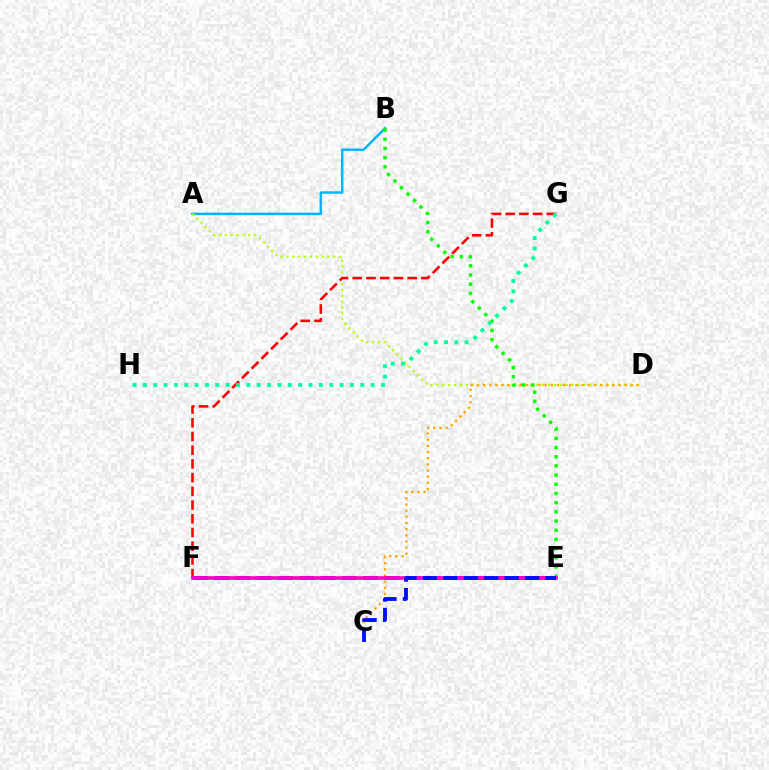{('A', 'B'): [{'color': '#00b5ff', 'line_style': 'solid', 'thickness': 1.77}], ('A', 'D'): [{'color': '#b3ff00', 'line_style': 'dotted', 'thickness': 1.6}], ('F', 'G'): [{'color': '#ff0000', 'line_style': 'dashed', 'thickness': 1.86}], ('E', 'F'): [{'color': '#9b00ff', 'line_style': 'dashed', 'thickness': 2.89}, {'color': '#ff00bd', 'line_style': 'solid', 'thickness': 2.57}], ('C', 'D'): [{'color': '#ffa500', 'line_style': 'dotted', 'thickness': 1.67}], ('B', 'E'): [{'color': '#08ff00', 'line_style': 'dotted', 'thickness': 2.5}], ('C', 'E'): [{'color': '#0010ff', 'line_style': 'dashed', 'thickness': 2.78}], ('G', 'H'): [{'color': '#00ff9d', 'line_style': 'dotted', 'thickness': 2.81}]}